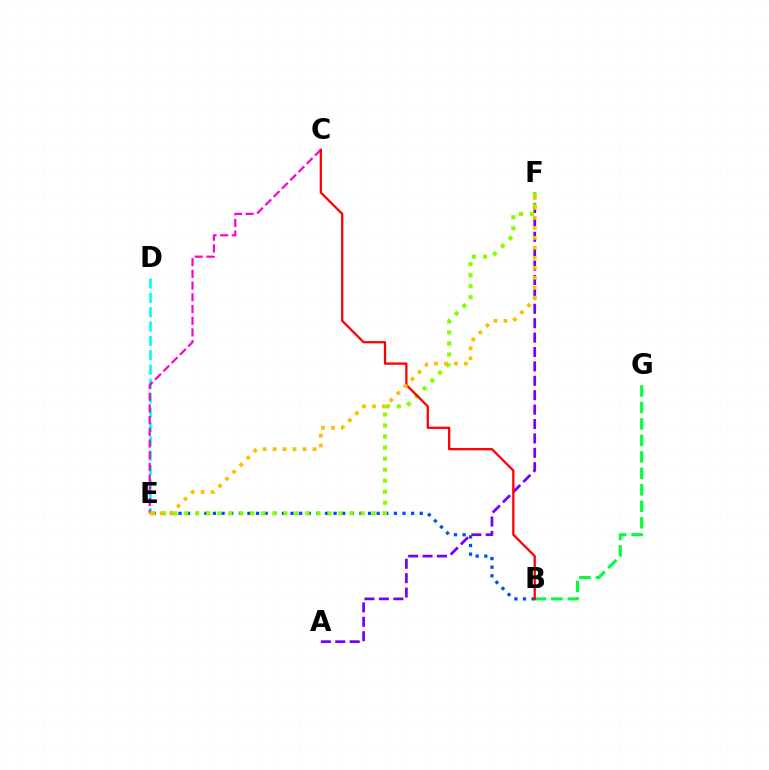{('D', 'E'): [{'color': '#00fff6', 'line_style': 'dashed', 'thickness': 1.95}], ('B', 'G'): [{'color': '#00ff39', 'line_style': 'dashed', 'thickness': 2.24}], ('A', 'F'): [{'color': '#7200ff', 'line_style': 'dashed', 'thickness': 1.96}], ('C', 'E'): [{'color': '#ff00cf', 'line_style': 'dashed', 'thickness': 1.59}], ('B', 'E'): [{'color': '#004bff', 'line_style': 'dotted', 'thickness': 2.34}], ('E', 'F'): [{'color': '#84ff00', 'line_style': 'dotted', 'thickness': 2.99}, {'color': '#ffbd00', 'line_style': 'dotted', 'thickness': 2.71}], ('B', 'C'): [{'color': '#ff0000', 'line_style': 'solid', 'thickness': 1.65}]}